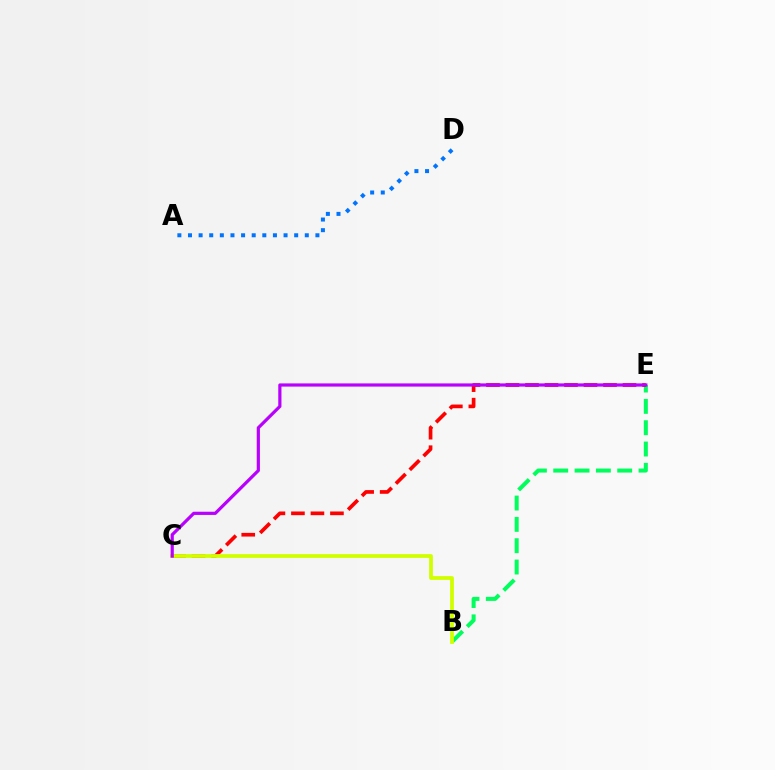{('A', 'D'): [{'color': '#0074ff', 'line_style': 'dotted', 'thickness': 2.89}], ('B', 'E'): [{'color': '#00ff5c', 'line_style': 'dashed', 'thickness': 2.9}], ('C', 'E'): [{'color': '#ff0000', 'line_style': 'dashed', 'thickness': 2.65}, {'color': '#b900ff', 'line_style': 'solid', 'thickness': 2.3}], ('B', 'C'): [{'color': '#d1ff00', 'line_style': 'solid', 'thickness': 2.73}]}